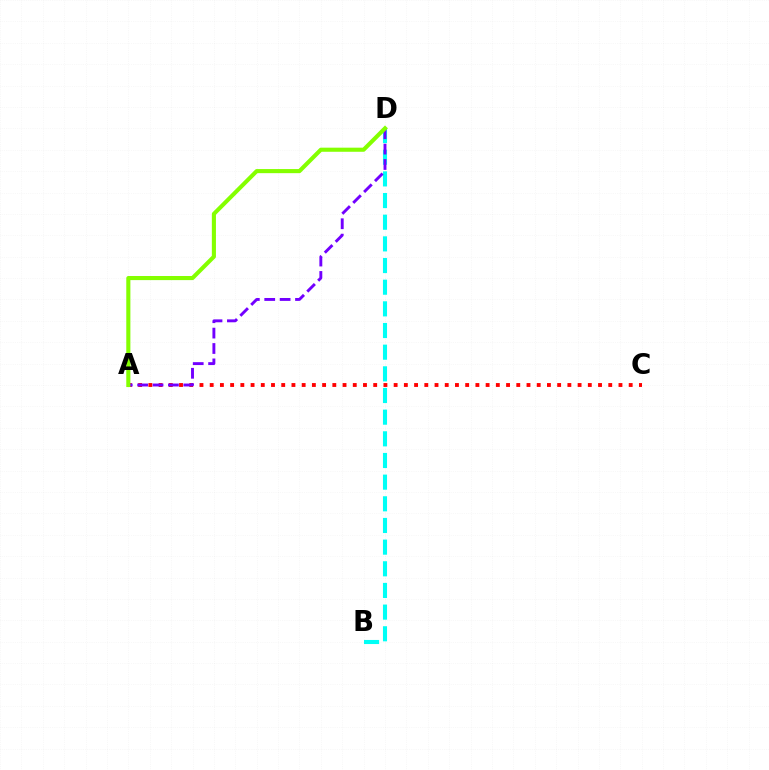{('A', 'C'): [{'color': '#ff0000', 'line_style': 'dotted', 'thickness': 2.78}], ('B', 'D'): [{'color': '#00fff6', 'line_style': 'dashed', 'thickness': 2.94}], ('A', 'D'): [{'color': '#7200ff', 'line_style': 'dashed', 'thickness': 2.09}, {'color': '#84ff00', 'line_style': 'solid', 'thickness': 2.95}]}